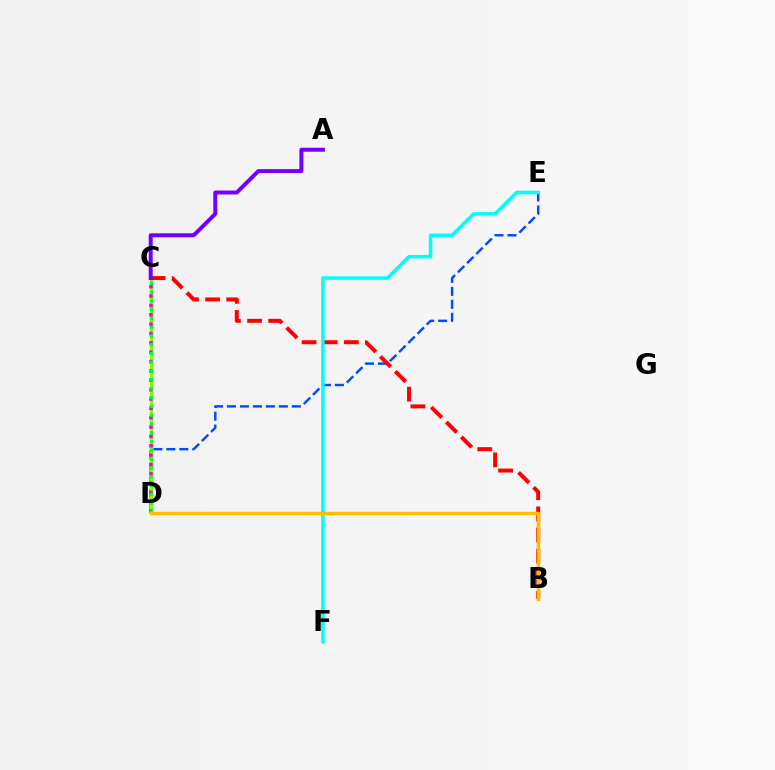{('D', 'E'): [{'color': '#004bff', 'line_style': 'dashed', 'thickness': 1.76}], ('C', 'D'): [{'color': '#84ff00', 'line_style': 'solid', 'thickness': 2.38}, {'color': '#ff00cf', 'line_style': 'dotted', 'thickness': 2.54}, {'color': '#00ff39', 'line_style': 'dotted', 'thickness': 2.39}], ('B', 'C'): [{'color': '#ff0000', 'line_style': 'dashed', 'thickness': 2.87}], ('E', 'F'): [{'color': '#00fff6', 'line_style': 'solid', 'thickness': 2.55}], ('B', 'D'): [{'color': '#ffbd00', 'line_style': 'solid', 'thickness': 2.5}], ('A', 'C'): [{'color': '#7200ff', 'line_style': 'solid', 'thickness': 2.86}]}